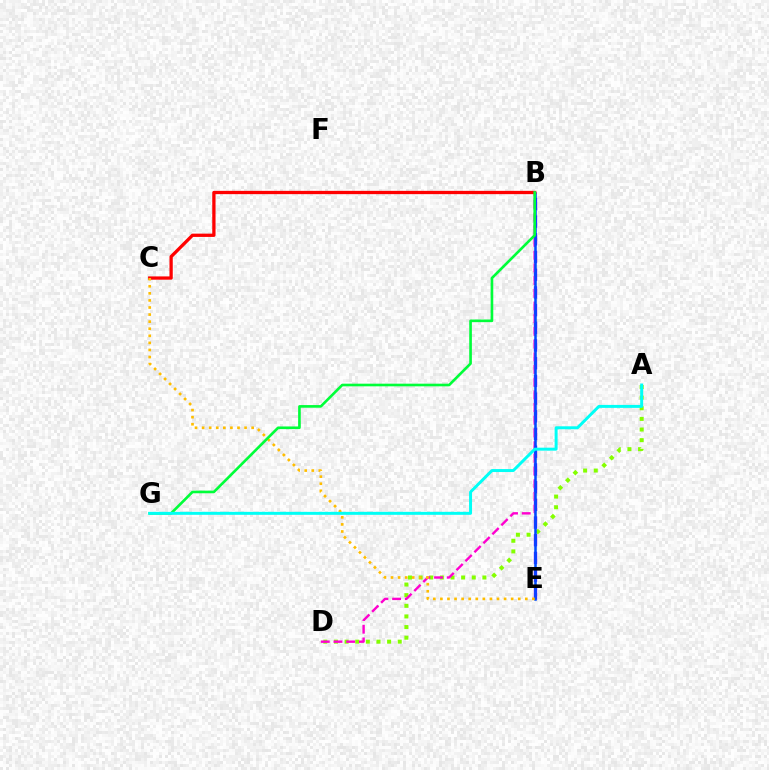{('A', 'D'): [{'color': '#84ff00', 'line_style': 'dotted', 'thickness': 2.89}], ('B', 'E'): [{'color': '#7200ff', 'line_style': 'dashed', 'thickness': 2.4}, {'color': '#004bff', 'line_style': 'solid', 'thickness': 1.83}], ('B', 'D'): [{'color': '#ff00cf', 'line_style': 'dashed', 'thickness': 1.72}], ('B', 'C'): [{'color': '#ff0000', 'line_style': 'solid', 'thickness': 2.37}], ('C', 'E'): [{'color': '#ffbd00', 'line_style': 'dotted', 'thickness': 1.92}], ('B', 'G'): [{'color': '#00ff39', 'line_style': 'solid', 'thickness': 1.9}], ('A', 'G'): [{'color': '#00fff6', 'line_style': 'solid', 'thickness': 2.14}]}